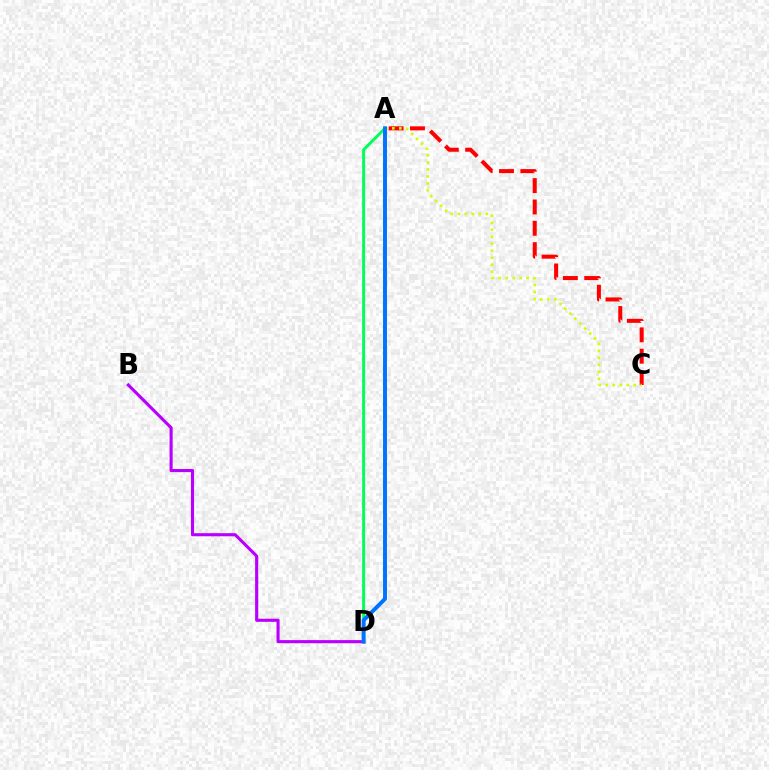{('A', 'C'): [{'color': '#ff0000', 'line_style': 'dashed', 'thickness': 2.9}, {'color': '#d1ff00', 'line_style': 'dotted', 'thickness': 1.9}], ('A', 'D'): [{'color': '#00ff5c', 'line_style': 'solid', 'thickness': 2.14}, {'color': '#0074ff', 'line_style': 'solid', 'thickness': 2.84}], ('B', 'D'): [{'color': '#b900ff', 'line_style': 'solid', 'thickness': 2.24}]}